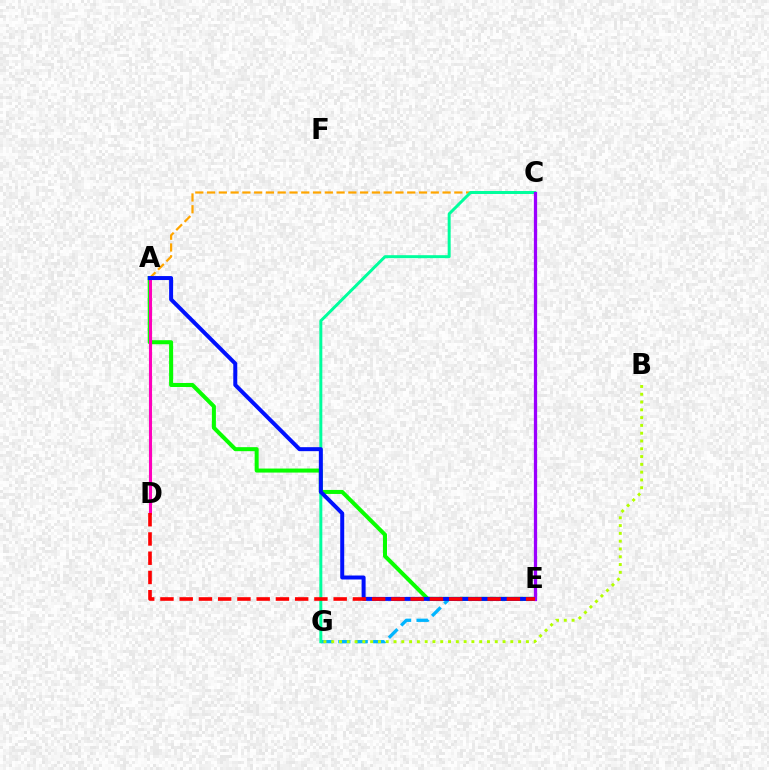{('E', 'G'): [{'color': '#00b5ff', 'line_style': 'dashed', 'thickness': 2.37}], ('B', 'G'): [{'color': '#b3ff00', 'line_style': 'dotted', 'thickness': 2.12}], ('A', 'C'): [{'color': '#ffa500', 'line_style': 'dashed', 'thickness': 1.6}], ('A', 'E'): [{'color': '#08ff00', 'line_style': 'solid', 'thickness': 2.9}, {'color': '#0010ff', 'line_style': 'solid', 'thickness': 2.87}], ('A', 'D'): [{'color': '#ff00bd', 'line_style': 'solid', 'thickness': 2.24}], ('C', 'G'): [{'color': '#00ff9d', 'line_style': 'solid', 'thickness': 2.14}], ('C', 'E'): [{'color': '#9b00ff', 'line_style': 'solid', 'thickness': 2.35}], ('D', 'E'): [{'color': '#ff0000', 'line_style': 'dashed', 'thickness': 2.61}]}